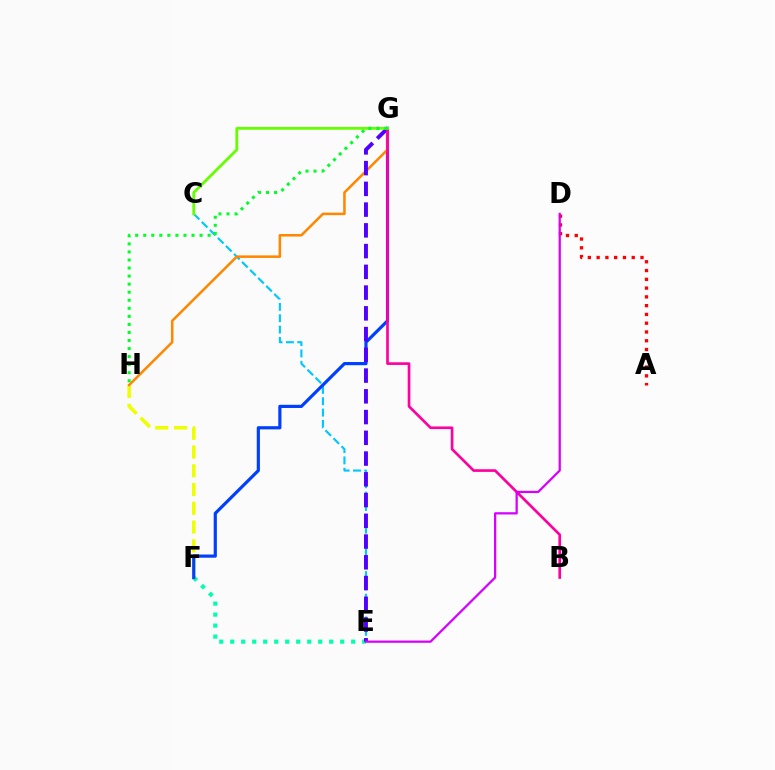{('E', 'F'): [{'color': '#00ffaf', 'line_style': 'dotted', 'thickness': 2.99}], ('F', 'H'): [{'color': '#eeff00', 'line_style': 'dashed', 'thickness': 2.55}], ('C', 'E'): [{'color': '#00c7ff', 'line_style': 'dashed', 'thickness': 1.54}], ('A', 'D'): [{'color': '#ff0000', 'line_style': 'dotted', 'thickness': 2.38}], ('F', 'G'): [{'color': '#003fff', 'line_style': 'solid', 'thickness': 2.29}], ('G', 'H'): [{'color': '#ff8800', 'line_style': 'solid', 'thickness': 1.83}, {'color': '#00ff27', 'line_style': 'dotted', 'thickness': 2.19}], ('E', 'G'): [{'color': '#4f00ff', 'line_style': 'dashed', 'thickness': 2.82}], ('B', 'G'): [{'color': '#ff00a0', 'line_style': 'solid', 'thickness': 1.92}], ('D', 'E'): [{'color': '#d600ff', 'line_style': 'solid', 'thickness': 1.62}], ('C', 'G'): [{'color': '#66ff00', 'line_style': 'solid', 'thickness': 2.02}]}